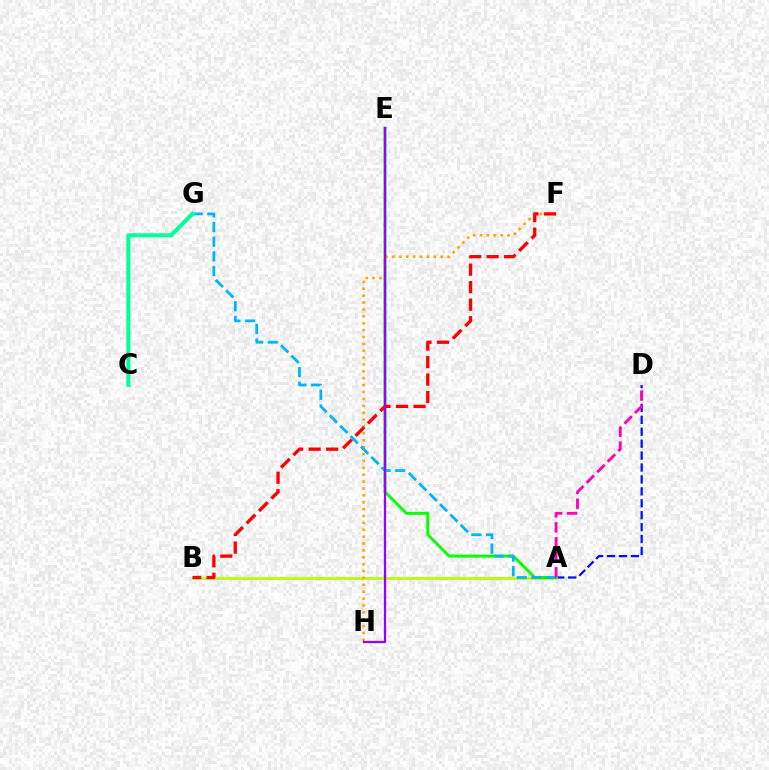{('A', 'D'): [{'color': '#0010ff', 'line_style': 'dashed', 'thickness': 1.62}, {'color': '#ff00bd', 'line_style': 'dashed', 'thickness': 2.03}], ('A', 'B'): [{'color': '#b3ff00', 'line_style': 'solid', 'thickness': 1.96}], ('A', 'E'): [{'color': '#08ff00', 'line_style': 'solid', 'thickness': 2.1}], ('F', 'H'): [{'color': '#ffa500', 'line_style': 'dotted', 'thickness': 1.87}], ('B', 'F'): [{'color': '#ff0000', 'line_style': 'dashed', 'thickness': 2.38}], ('A', 'G'): [{'color': '#00b5ff', 'line_style': 'dashed', 'thickness': 2.0}], ('E', 'H'): [{'color': '#9b00ff', 'line_style': 'solid', 'thickness': 1.62}], ('C', 'G'): [{'color': '#00ff9d', 'line_style': 'solid', 'thickness': 2.9}]}